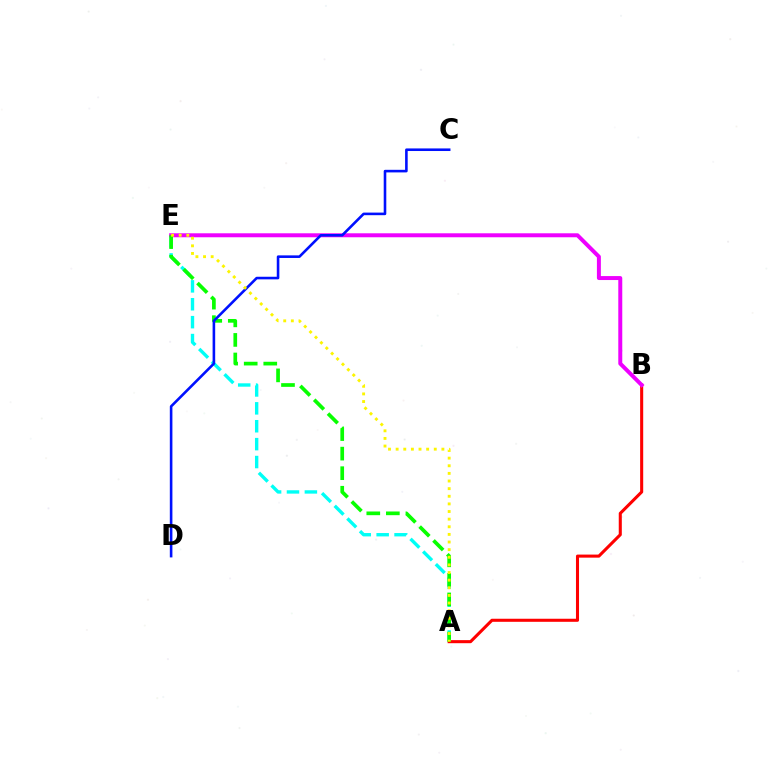{('A', 'E'): [{'color': '#00fff6', 'line_style': 'dashed', 'thickness': 2.43}, {'color': '#08ff00', 'line_style': 'dashed', 'thickness': 2.66}, {'color': '#fcf500', 'line_style': 'dotted', 'thickness': 2.07}], ('A', 'B'): [{'color': '#ff0000', 'line_style': 'solid', 'thickness': 2.21}], ('B', 'E'): [{'color': '#ee00ff', 'line_style': 'solid', 'thickness': 2.86}], ('C', 'D'): [{'color': '#0010ff', 'line_style': 'solid', 'thickness': 1.87}]}